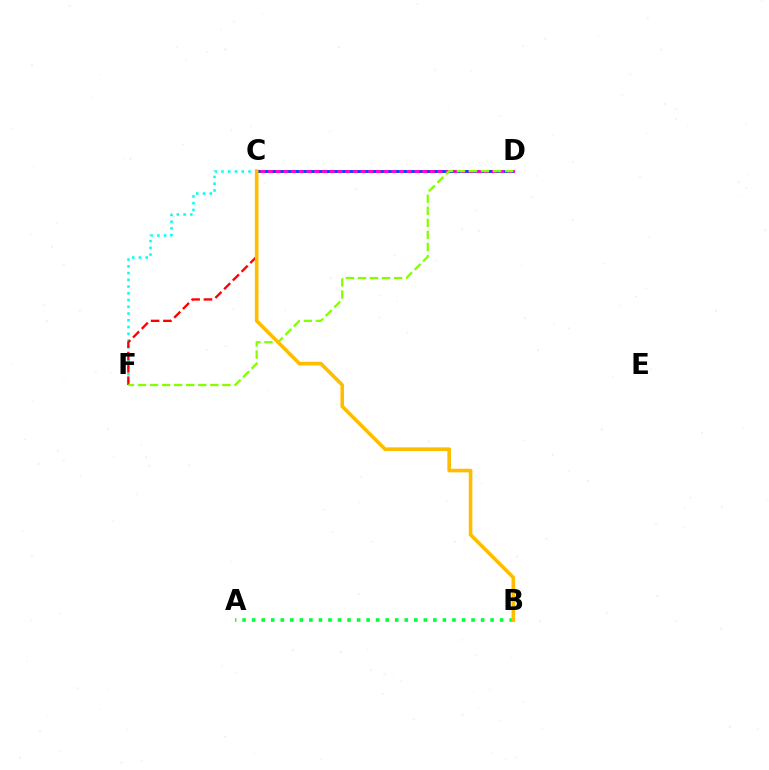{('C', 'D'): [{'color': '#7200ff', 'line_style': 'dotted', 'thickness': 1.98}, {'color': '#ff00cf', 'line_style': 'solid', 'thickness': 2.09}, {'color': '#004bff', 'line_style': 'dotted', 'thickness': 2.09}], ('C', 'F'): [{'color': '#00fff6', 'line_style': 'dotted', 'thickness': 1.83}, {'color': '#ff0000', 'line_style': 'dashed', 'thickness': 1.68}], ('A', 'B'): [{'color': '#00ff39', 'line_style': 'dotted', 'thickness': 2.59}], ('D', 'F'): [{'color': '#84ff00', 'line_style': 'dashed', 'thickness': 1.64}], ('B', 'C'): [{'color': '#ffbd00', 'line_style': 'solid', 'thickness': 2.6}]}